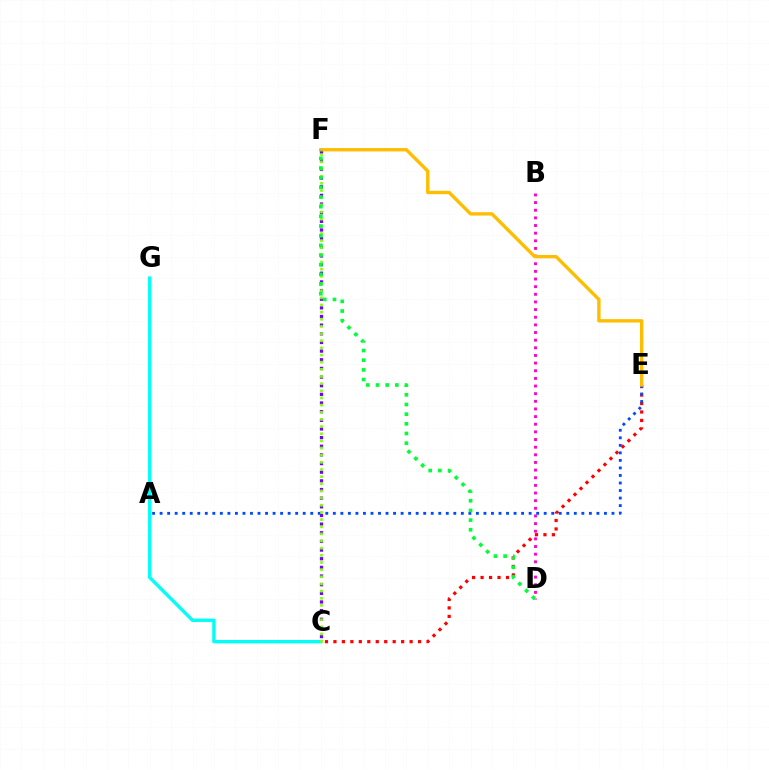{('C', 'E'): [{'color': '#ff0000', 'line_style': 'dotted', 'thickness': 2.3}], ('B', 'D'): [{'color': '#ff00cf', 'line_style': 'dotted', 'thickness': 2.08}], ('C', 'G'): [{'color': '#00fff6', 'line_style': 'solid', 'thickness': 2.42}], ('A', 'E'): [{'color': '#004bff', 'line_style': 'dotted', 'thickness': 2.05}], ('C', 'F'): [{'color': '#7200ff', 'line_style': 'dotted', 'thickness': 2.35}, {'color': '#84ff00', 'line_style': 'dotted', 'thickness': 1.94}], ('E', 'F'): [{'color': '#ffbd00', 'line_style': 'solid', 'thickness': 2.42}], ('D', 'F'): [{'color': '#00ff39', 'line_style': 'dotted', 'thickness': 2.63}]}